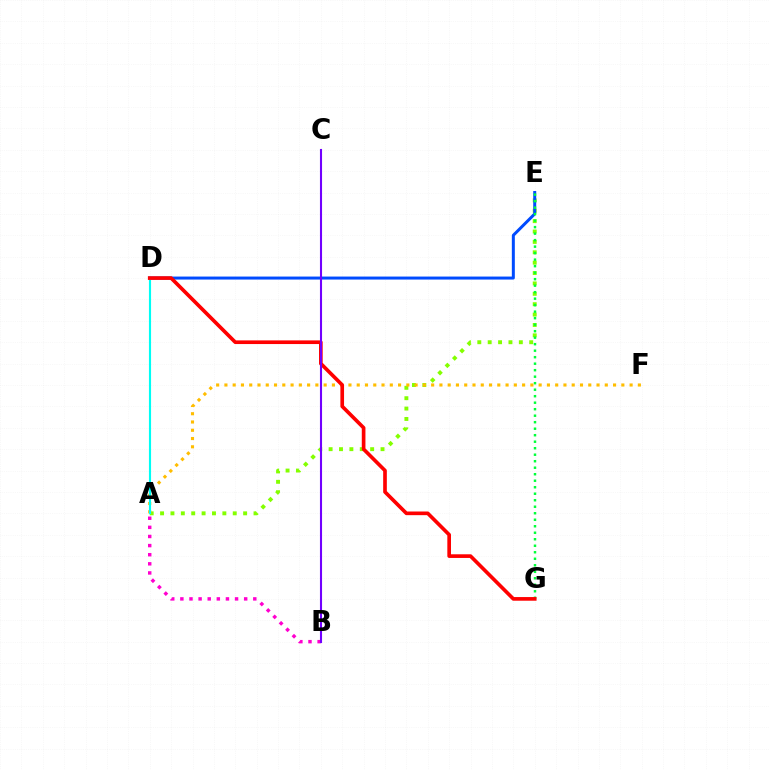{('A', 'E'): [{'color': '#84ff00', 'line_style': 'dotted', 'thickness': 2.82}], ('D', 'E'): [{'color': '#004bff', 'line_style': 'solid', 'thickness': 2.16}], ('E', 'G'): [{'color': '#00ff39', 'line_style': 'dotted', 'thickness': 1.77}], ('A', 'F'): [{'color': '#ffbd00', 'line_style': 'dotted', 'thickness': 2.25}], ('A', 'D'): [{'color': '#00fff6', 'line_style': 'solid', 'thickness': 1.54}], ('A', 'B'): [{'color': '#ff00cf', 'line_style': 'dotted', 'thickness': 2.48}], ('D', 'G'): [{'color': '#ff0000', 'line_style': 'solid', 'thickness': 2.64}], ('B', 'C'): [{'color': '#7200ff', 'line_style': 'solid', 'thickness': 1.51}]}